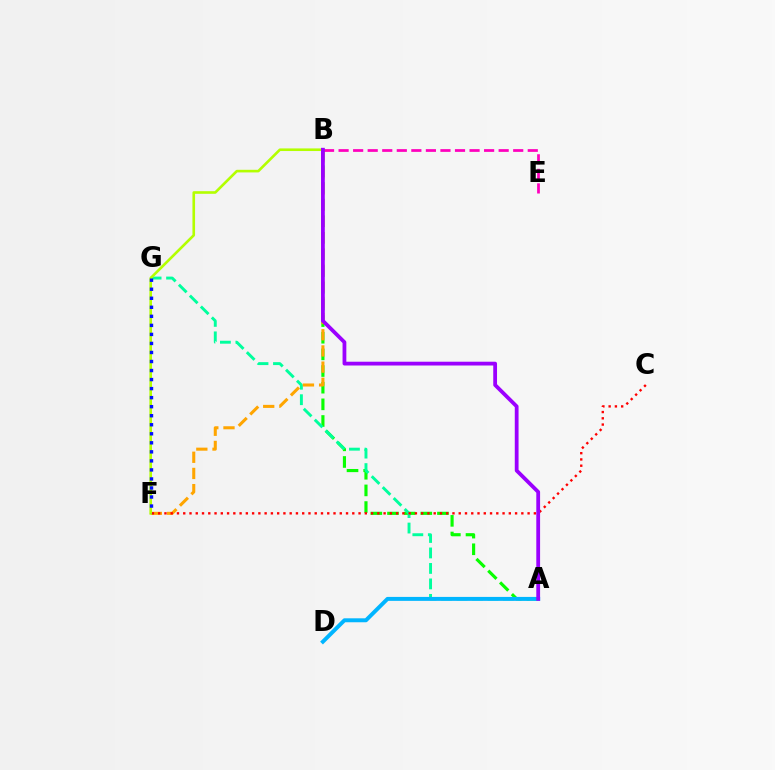{('A', 'B'): [{'color': '#08ff00', 'line_style': 'dashed', 'thickness': 2.26}, {'color': '#9b00ff', 'line_style': 'solid', 'thickness': 2.72}], ('A', 'G'): [{'color': '#00ff9d', 'line_style': 'dashed', 'thickness': 2.1}], ('B', 'F'): [{'color': '#ffa500', 'line_style': 'dashed', 'thickness': 2.2}, {'color': '#b3ff00', 'line_style': 'solid', 'thickness': 1.89}], ('C', 'F'): [{'color': '#ff0000', 'line_style': 'dotted', 'thickness': 1.7}], ('A', 'D'): [{'color': '#00b5ff', 'line_style': 'solid', 'thickness': 2.84}], ('B', 'E'): [{'color': '#ff00bd', 'line_style': 'dashed', 'thickness': 1.98}], ('F', 'G'): [{'color': '#0010ff', 'line_style': 'dotted', 'thickness': 2.45}]}